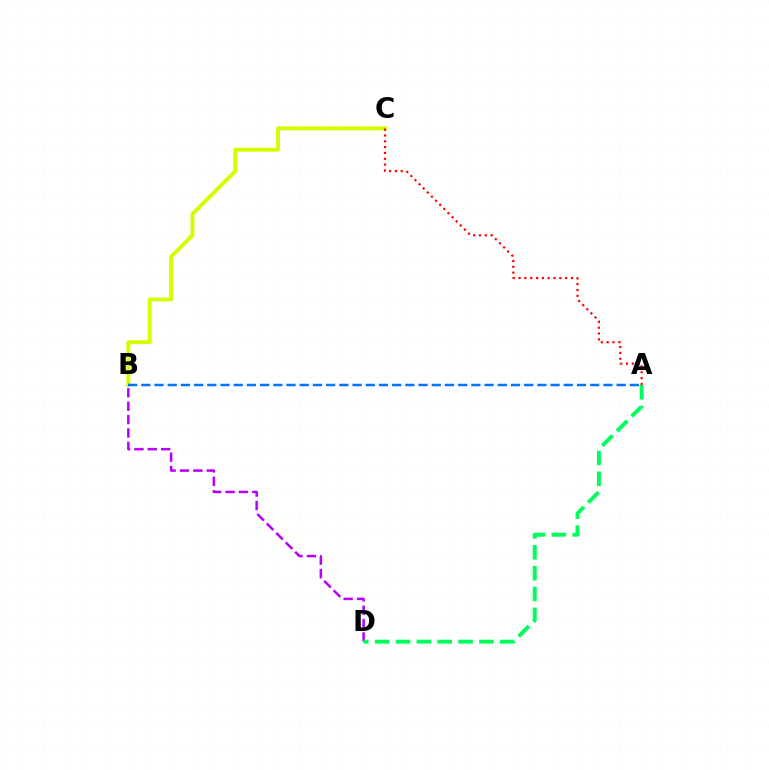{('B', 'C'): [{'color': '#d1ff00', 'line_style': 'solid', 'thickness': 2.82}], ('A', 'B'): [{'color': '#0074ff', 'line_style': 'dashed', 'thickness': 1.79}], ('B', 'D'): [{'color': '#b900ff', 'line_style': 'dashed', 'thickness': 1.82}], ('A', 'C'): [{'color': '#ff0000', 'line_style': 'dotted', 'thickness': 1.58}], ('A', 'D'): [{'color': '#00ff5c', 'line_style': 'dashed', 'thickness': 2.83}]}